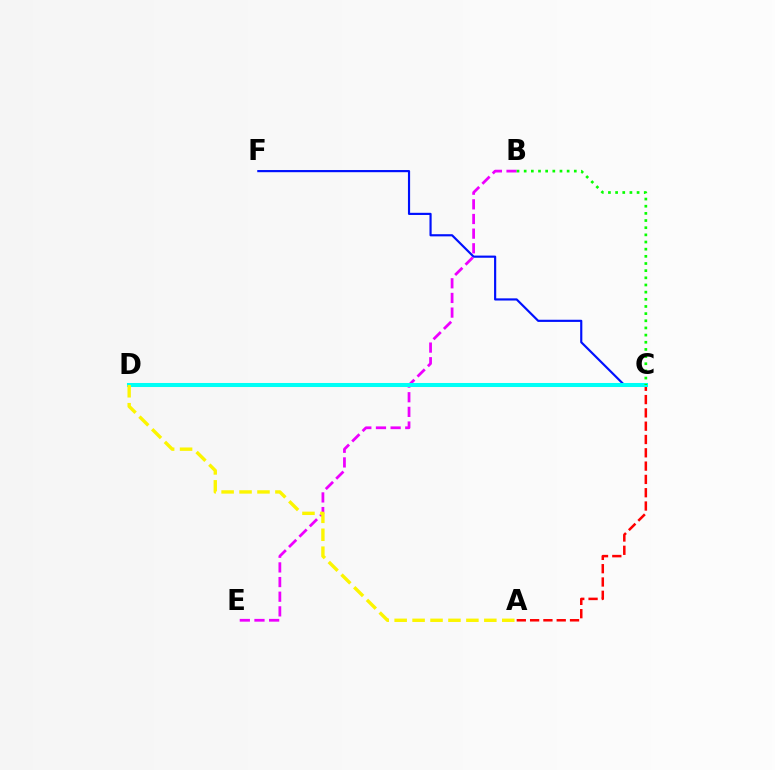{('C', 'F'): [{'color': '#0010ff', 'line_style': 'solid', 'thickness': 1.56}], ('B', 'E'): [{'color': '#ee00ff', 'line_style': 'dashed', 'thickness': 1.99}], ('A', 'C'): [{'color': '#ff0000', 'line_style': 'dashed', 'thickness': 1.81}], ('C', 'D'): [{'color': '#00fff6', 'line_style': 'solid', 'thickness': 2.91}], ('A', 'D'): [{'color': '#fcf500', 'line_style': 'dashed', 'thickness': 2.44}], ('B', 'C'): [{'color': '#08ff00', 'line_style': 'dotted', 'thickness': 1.95}]}